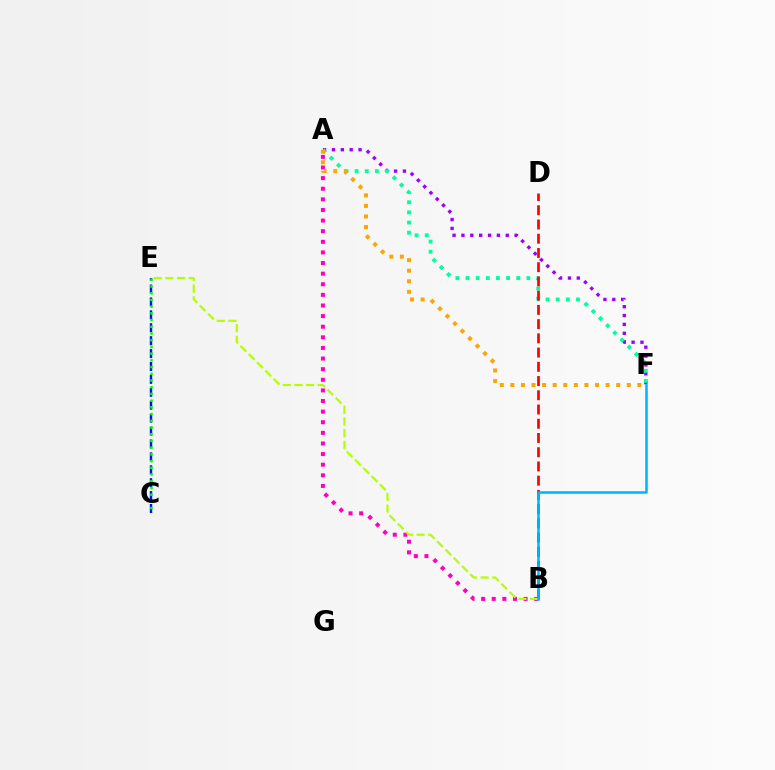{('A', 'B'): [{'color': '#ff00bd', 'line_style': 'dotted', 'thickness': 2.88}], ('A', 'F'): [{'color': '#9b00ff', 'line_style': 'dotted', 'thickness': 2.41}, {'color': '#00ff9d', 'line_style': 'dotted', 'thickness': 2.76}, {'color': '#ffa500', 'line_style': 'dotted', 'thickness': 2.88}], ('B', 'D'): [{'color': '#ff0000', 'line_style': 'dashed', 'thickness': 1.93}], ('C', 'E'): [{'color': '#0010ff', 'line_style': 'dashed', 'thickness': 1.75}, {'color': '#08ff00', 'line_style': 'dotted', 'thickness': 1.82}], ('B', 'E'): [{'color': '#b3ff00', 'line_style': 'dashed', 'thickness': 1.58}], ('B', 'F'): [{'color': '#00b5ff', 'line_style': 'solid', 'thickness': 1.83}]}